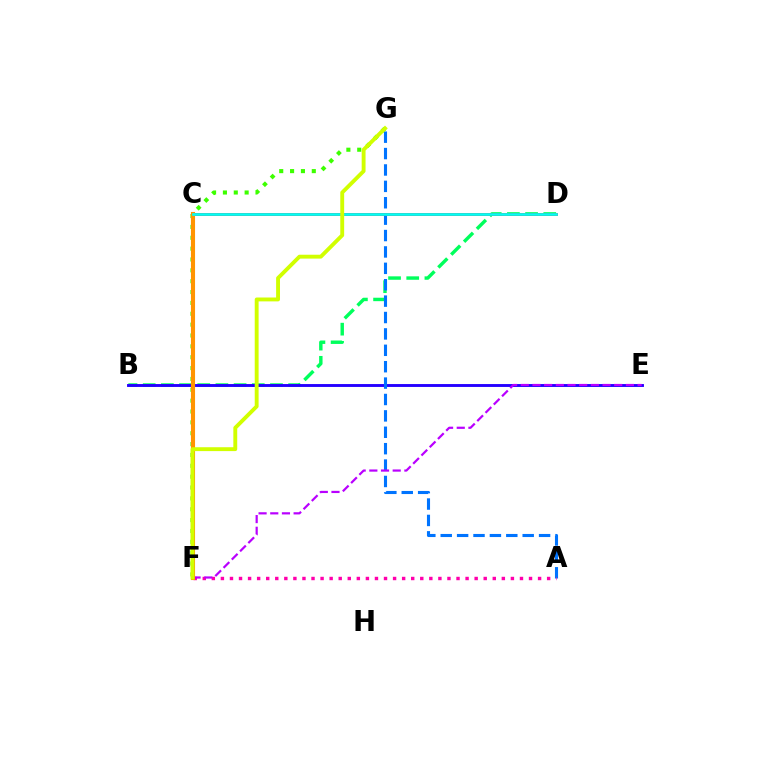{('B', 'D'): [{'color': '#00ff5c', 'line_style': 'dashed', 'thickness': 2.47}], ('B', 'E'): [{'color': '#2500ff', 'line_style': 'solid', 'thickness': 2.08}], ('F', 'G'): [{'color': '#3dff00', 'line_style': 'dotted', 'thickness': 2.95}, {'color': '#d1ff00', 'line_style': 'solid', 'thickness': 2.79}], ('A', 'G'): [{'color': '#0074ff', 'line_style': 'dashed', 'thickness': 2.23}], ('A', 'F'): [{'color': '#ff00ac', 'line_style': 'dotted', 'thickness': 2.46}], ('C', 'D'): [{'color': '#ff0000', 'line_style': 'solid', 'thickness': 1.96}, {'color': '#00fff6', 'line_style': 'solid', 'thickness': 1.94}], ('E', 'F'): [{'color': '#b900ff', 'line_style': 'dashed', 'thickness': 1.59}], ('C', 'F'): [{'color': '#ff9400', 'line_style': 'solid', 'thickness': 2.95}]}